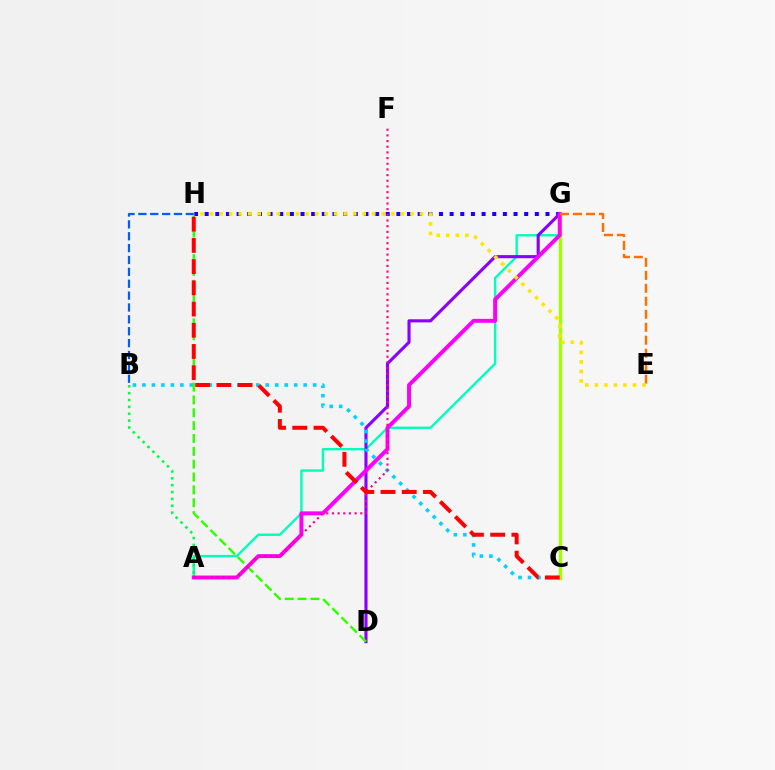{('G', 'H'): [{'color': '#1900ff', 'line_style': 'dotted', 'thickness': 2.89}], ('B', 'H'): [{'color': '#005dff', 'line_style': 'dashed', 'thickness': 1.61}], ('A', 'G'): [{'color': '#00ffbb', 'line_style': 'solid', 'thickness': 1.73}, {'color': '#fa00f9', 'line_style': 'solid', 'thickness': 2.83}], ('D', 'G'): [{'color': '#8a00ff', 'line_style': 'solid', 'thickness': 2.24}], ('B', 'C'): [{'color': '#00d3ff', 'line_style': 'dotted', 'thickness': 2.58}], ('D', 'H'): [{'color': '#31ff00', 'line_style': 'dashed', 'thickness': 1.75}], ('C', 'G'): [{'color': '#a2ff00', 'line_style': 'solid', 'thickness': 2.48}], ('E', 'G'): [{'color': '#ff7000', 'line_style': 'dashed', 'thickness': 1.76}], ('A', 'B'): [{'color': '#00ff45', 'line_style': 'dotted', 'thickness': 1.87}], ('A', 'F'): [{'color': '#ff0088', 'line_style': 'dotted', 'thickness': 1.54}], ('C', 'H'): [{'color': '#ff0000', 'line_style': 'dashed', 'thickness': 2.88}], ('E', 'H'): [{'color': '#ffe600', 'line_style': 'dotted', 'thickness': 2.59}]}